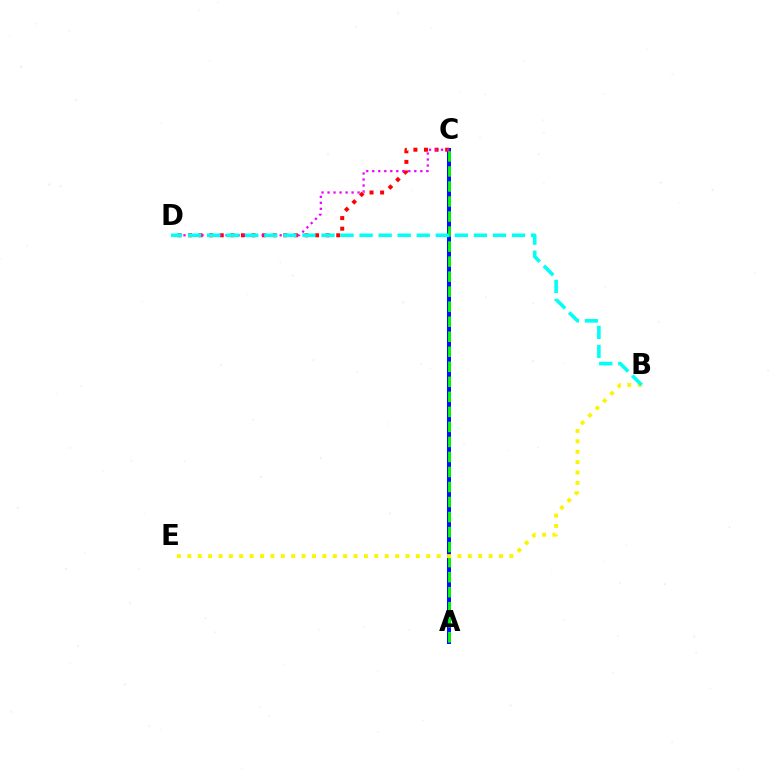{('A', 'C'): [{'color': '#0010ff', 'line_style': 'solid', 'thickness': 2.87}, {'color': '#08ff00', 'line_style': 'dashed', 'thickness': 2.04}], ('C', 'D'): [{'color': '#ff0000', 'line_style': 'dotted', 'thickness': 2.88}, {'color': '#ee00ff', 'line_style': 'dotted', 'thickness': 1.63}], ('B', 'E'): [{'color': '#fcf500', 'line_style': 'dotted', 'thickness': 2.82}], ('B', 'D'): [{'color': '#00fff6', 'line_style': 'dashed', 'thickness': 2.59}]}